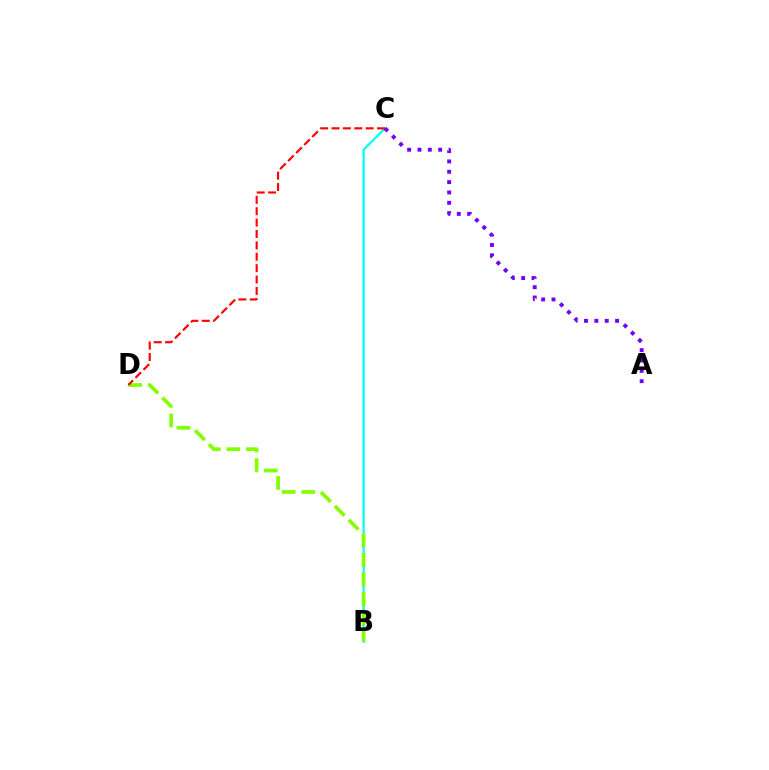{('B', 'C'): [{'color': '#00fff6', 'line_style': 'solid', 'thickness': 1.61}], ('B', 'D'): [{'color': '#84ff00', 'line_style': 'dashed', 'thickness': 2.66}], ('C', 'D'): [{'color': '#ff0000', 'line_style': 'dashed', 'thickness': 1.55}], ('A', 'C'): [{'color': '#7200ff', 'line_style': 'dotted', 'thickness': 2.81}]}